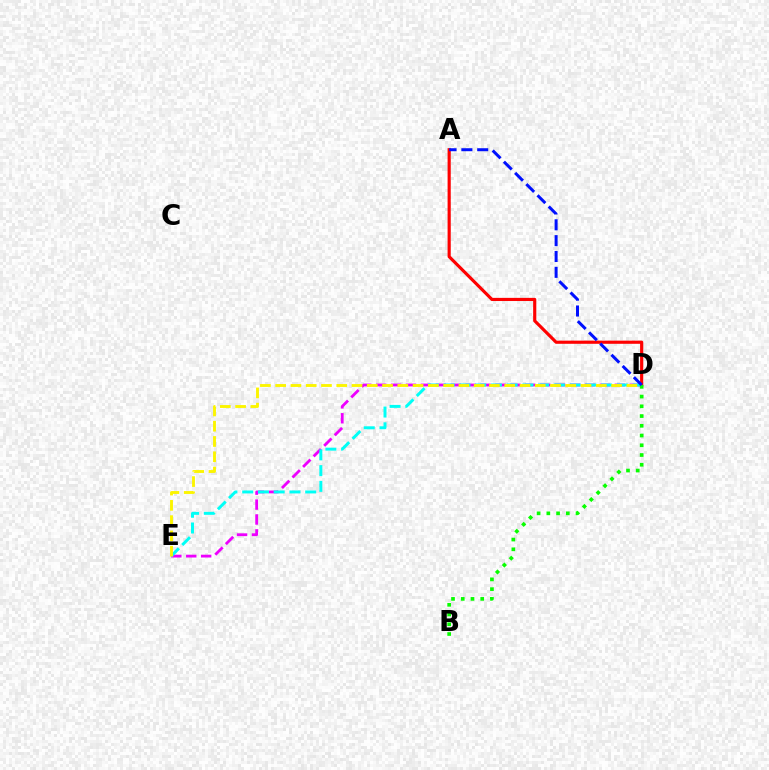{('D', 'E'): [{'color': '#ee00ff', 'line_style': 'dashed', 'thickness': 2.03}, {'color': '#00fff6', 'line_style': 'dashed', 'thickness': 2.14}, {'color': '#fcf500', 'line_style': 'dashed', 'thickness': 2.07}], ('A', 'D'): [{'color': '#ff0000', 'line_style': 'solid', 'thickness': 2.27}, {'color': '#0010ff', 'line_style': 'dashed', 'thickness': 2.15}], ('B', 'D'): [{'color': '#08ff00', 'line_style': 'dotted', 'thickness': 2.65}]}